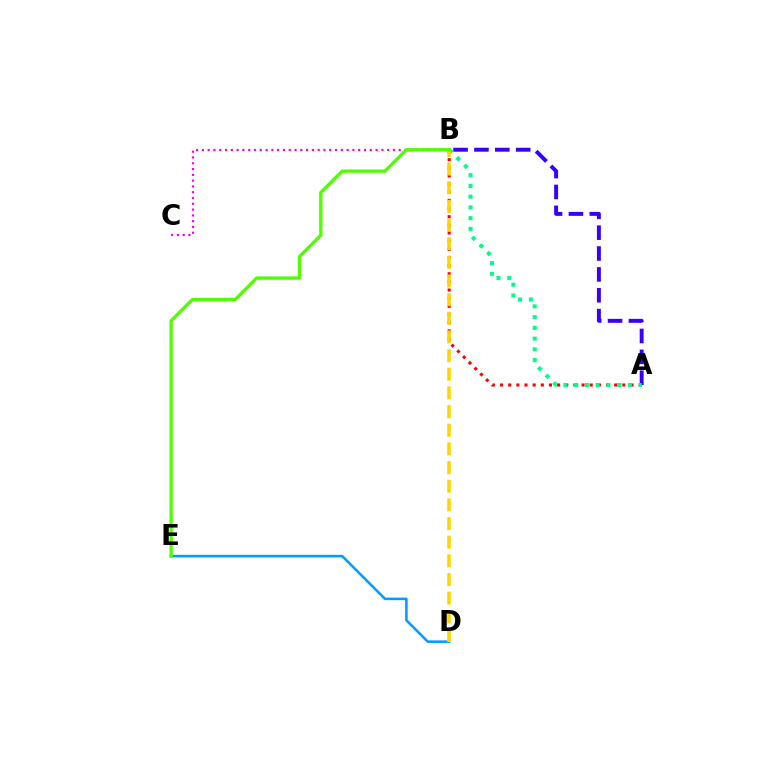{('A', 'B'): [{'color': '#ff0000', 'line_style': 'dotted', 'thickness': 2.21}, {'color': '#3700ff', 'line_style': 'dashed', 'thickness': 2.84}, {'color': '#00ff86', 'line_style': 'dotted', 'thickness': 2.92}], ('D', 'E'): [{'color': '#009eff', 'line_style': 'solid', 'thickness': 1.85}], ('B', 'C'): [{'color': '#ff00ed', 'line_style': 'dotted', 'thickness': 1.57}], ('B', 'D'): [{'color': '#ffd500', 'line_style': 'dashed', 'thickness': 2.53}], ('B', 'E'): [{'color': '#4fff00', 'line_style': 'solid', 'thickness': 2.37}]}